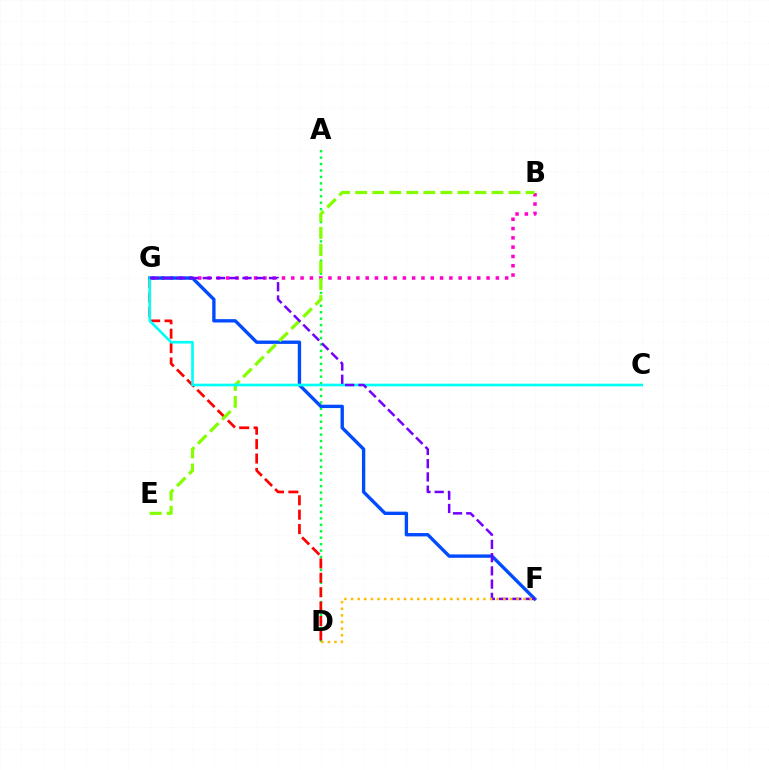{('A', 'D'): [{'color': '#00ff39', 'line_style': 'dotted', 'thickness': 1.75}], ('D', 'G'): [{'color': '#ff0000', 'line_style': 'dashed', 'thickness': 1.96}], ('B', 'G'): [{'color': '#ff00cf', 'line_style': 'dotted', 'thickness': 2.53}], ('F', 'G'): [{'color': '#004bff', 'line_style': 'solid', 'thickness': 2.42}, {'color': '#7200ff', 'line_style': 'dashed', 'thickness': 1.8}], ('B', 'E'): [{'color': '#84ff00', 'line_style': 'dashed', 'thickness': 2.32}], ('C', 'G'): [{'color': '#00fff6', 'line_style': 'solid', 'thickness': 1.91}], ('D', 'F'): [{'color': '#ffbd00', 'line_style': 'dotted', 'thickness': 1.8}]}